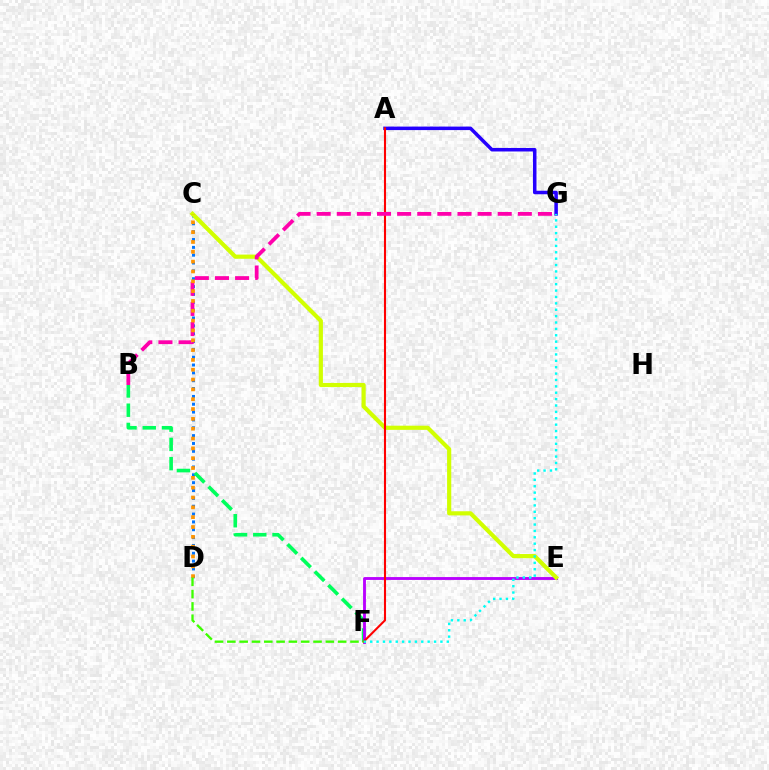{('C', 'D'): [{'color': '#0074ff', 'line_style': 'dotted', 'thickness': 2.13}, {'color': '#ff9400', 'line_style': 'dotted', 'thickness': 2.67}], ('B', 'F'): [{'color': '#00ff5c', 'line_style': 'dashed', 'thickness': 2.61}], ('E', 'F'): [{'color': '#b900ff', 'line_style': 'solid', 'thickness': 2.06}], ('A', 'G'): [{'color': '#2500ff', 'line_style': 'solid', 'thickness': 2.53}], ('C', 'E'): [{'color': '#d1ff00', 'line_style': 'solid', 'thickness': 3.0}], ('A', 'F'): [{'color': '#ff0000', 'line_style': 'solid', 'thickness': 1.51}], ('B', 'G'): [{'color': '#ff00ac', 'line_style': 'dashed', 'thickness': 2.73}], ('F', 'G'): [{'color': '#00fff6', 'line_style': 'dotted', 'thickness': 1.73}], ('D', 'F'): [{'color': '#3dff00', 'line_style': 'dashed', 'thickness': 1.67}]}